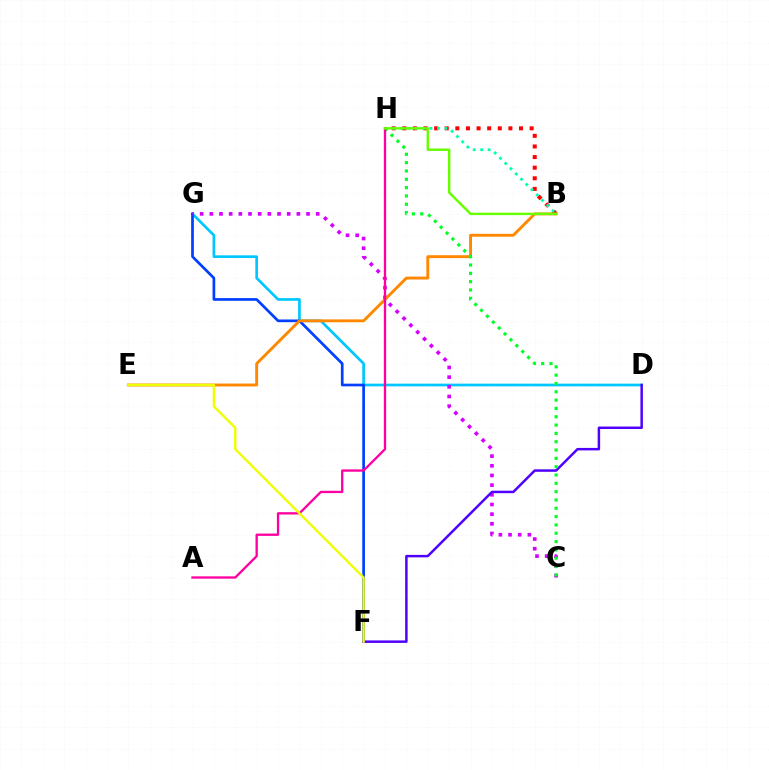{('B', 'H'): [{'color': '#ff0000', 'line_style': 'dotted', 'thickness': 2.88}, {'color': '#00ffaf', 'line_style': 'dotted', 'thickness': 2.02}, {'color': '#66ff00', 'line_style': 'solid', 'thickness': 1.74}], ('D', 'G'): [{'color': '#00c7ff', 'line_style': 'solid', 'thickness': 1.94}], ('F', 'G'): [{'color': '#003fff', 'line_style': 'solid', 'thickness': 1.94}], ('C', 'G'): [{'color': '#d600ff', 'line_style': 'dotted', 'thickness': 2.63}], ('D', 'F'): [{'color': '#4f00ff', 'line_style': 'solid', 'thickness': 1.79}], ('B', 'E'): [{'color': '#ff8800', 'line_style': 'solid', 'thickness': 2.08}], ('C', 'H'): [{'color': '#00ff27', 'line_style': 'dotted', 'thickness': 2.26}], ('A', 'H'): [{'color': '#ff00a0', 'line_style': 'solid', 'thickness': 1.67}], ('E', 'F'): [{'color': '#eeff00', 'line_style': 'solid', 'thickness': 1.72}]}